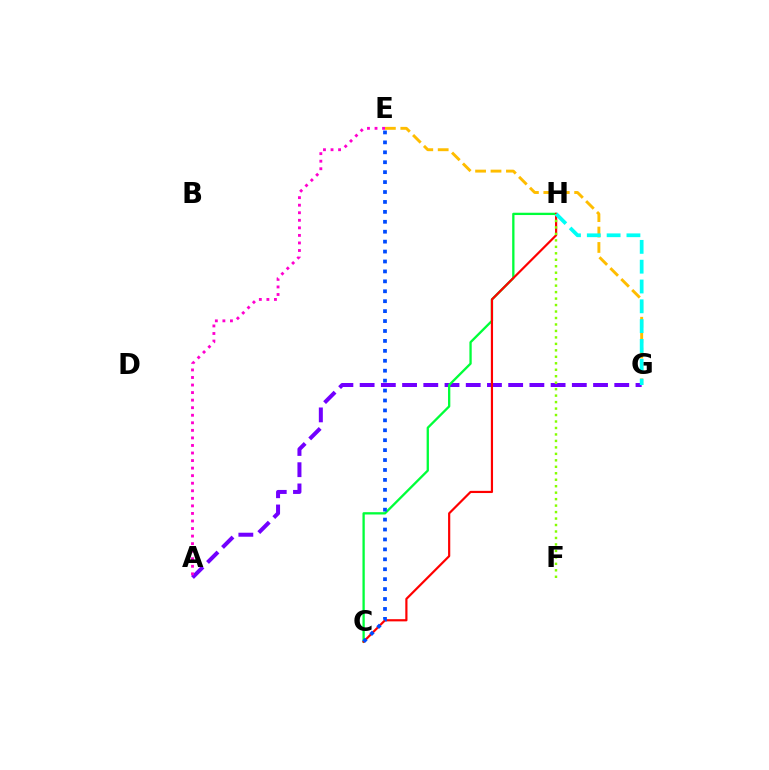{('E', 'G'): [{'color': '#ffbd00', 'line_style': 'dashed', 'thickness': 2.09}], ('A', 'G'): [{'color': '#7200ff', 'line_style': 'dashed', 'thickness': 2.88}], ('C', 'H'): [{'color': '#00ff39', 'line_style': 'solid', 'thickness': 1.66}, {'color': '#ff0000', 'line_style': 'solid', 'thickness': 1.58}], ('F', 'H'): [{'color': '#84ff00', 'line_style': 'dotted', 'thickness': 1.76}], ('A', 'E'): [{'color': '#ff00cf', 'line_style': 'dotted', 'thickness': 2.05}], ('G', 'H'): [{'color': '#00fff6', 'line_style': 'dashed', 'thickness': 2.69}], ('C', 'E'): [{'color': '#004bff', 'line_style': 'dotted', 'thickness': 2.7}]}